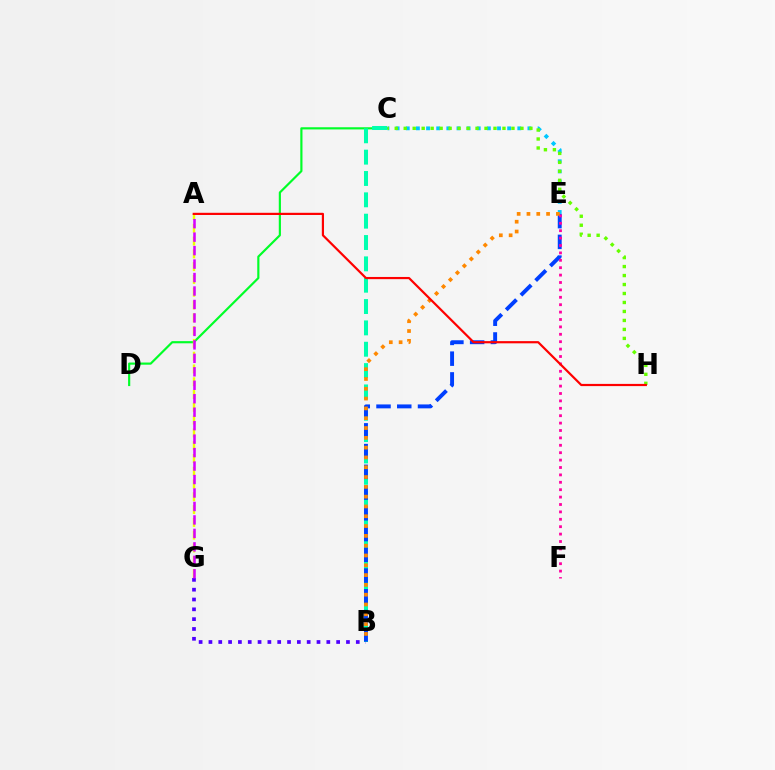{('B', 'G'): [{'color': '#4f00ff', 'line_style': 'dotted', 'thickness': 2.67}], ('C', 'D'): [{'color': '#00ff27', 'line_style': 'solid', 'thickness': 1.56}], ('C', 'E'): [{'color': '#00c7ff', 'line_style': 'dotted', 'thickness': 2.75}], ('C', 'H'): [{'color': '#66ff00', 'line_style': 'dotted', 'thickness': 2.44}], ('B', 'C'): [{'color': '#00ffaf', 'line_style': 'dashed', 'thickness': 2.9}], ('A', 'G'): [{'color': '#eeff00', 'line_style': 'dashed', 'thickness': 1.74}, {'color': '#d600ff', 'line_style': 'dashed', 'thickness': 1.83}], ('B', 'E'): [{'color': '#003fff', 'line_style': 'dashed', 'thickness': 2.82}, {'color': '#ff8800', 'line_style': 'dotted', 'thickness': 2.66}], ('E', 'F'): [{'color': '#ff00a0', 'line_style': 'dotted', 'thickness': 2.01}], ('A', 'H'): [{'color': '#ff0000', 'line_style': 'solid', 'thickness': 1.58}]}